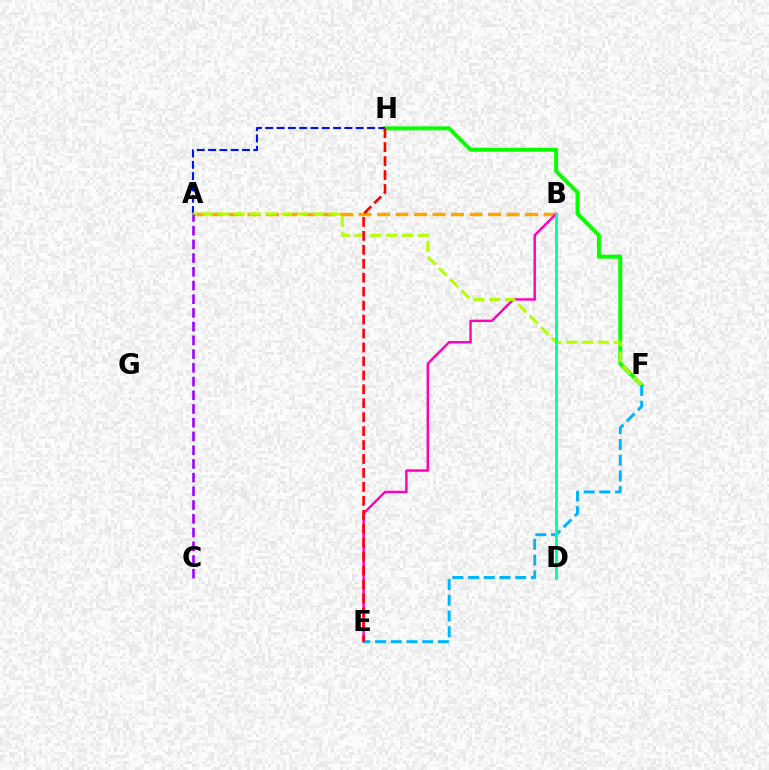{('F', 'H'): [{'color': '#08ff00', 'line_style': 'solid', 'thickness': 2.87}], ('A', 'B'): [{'color': '#ffa500', 'line_style': 'dashed', 'thickness': 2.51}], ('A', 'H'): [{'color': '#0010ff', 'line_style': 'dashed', 'thickness': 1.54}], ('B', 'E'): [{'color': '#ff00bd', 'line_style': 'solid', 'thickness': 1.75}], ('A', 'F'): [{'color': '#b3ff00', 'line_style': 'dashed', 'thickness': 2.15}], ('E', 'F'): [{'color': '#00b5ff', 'line_style': 'dashed', 'thickness': 2.14}], ('A', 'C'): [{'color': '#9b00ff', 'line_style': 'dashed', 'thickness': 1.86}], ('B', 'D'): [{'color': '#00ff9d', 'line_style': 'solid', 'thickness': 2.05}], ('E', 'H'): [{'color': '#ff0000', 'line_style': 'dashed', 'thickness': 1.89}]}